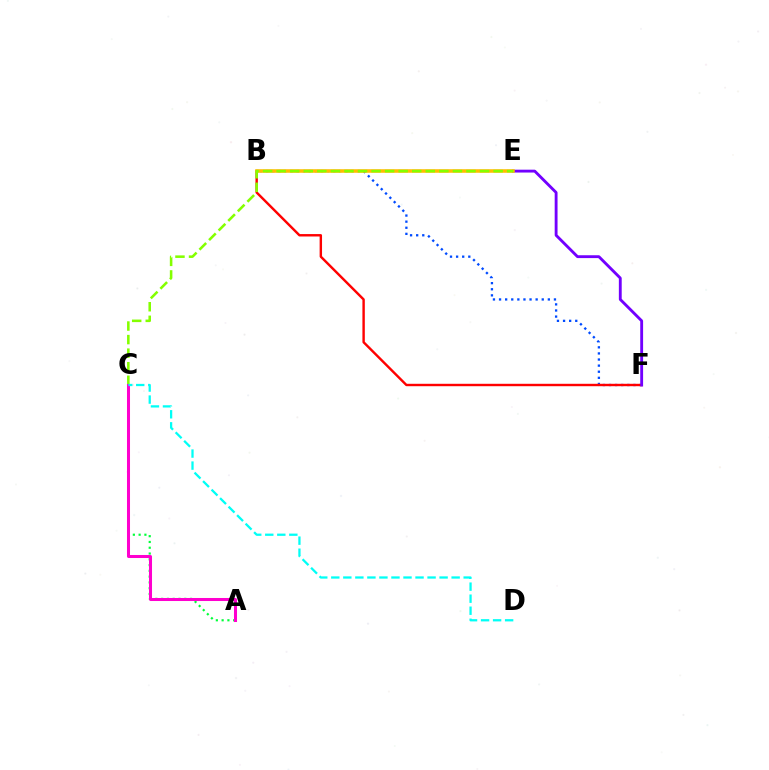{('B', 'F'): [{'color': '#004bff', 'line_style': 'dotted', 'thickness': 1.66}, {'color': '#ff0000', 'line_style': 'solid', 'thickness': 1.74}], ('E', 'F'): [{'color': '#7200ff', 'line_style': 'solid', 'thickness': 2.05}], ('B', 'E'): [{'color': '#ffbd00', 'line_style': 'solid', 'thickness': 2.55}], ('A', 'C'): [{'color': '#00ff39', 'line_style': 'dotted', 'thickness': 1.57}, {'color': '#ff00cf', 'line_style': 'solid', 'thickness': 2.18}], ('C', 'E'): [{'color': '#84ff00', 'line_style': 'dashed', 'thickness': 1.84}], ('C', 'D'): [{'color': '#00fff6', 'line_style': 'dashed', 'thickness': 1.63}]}